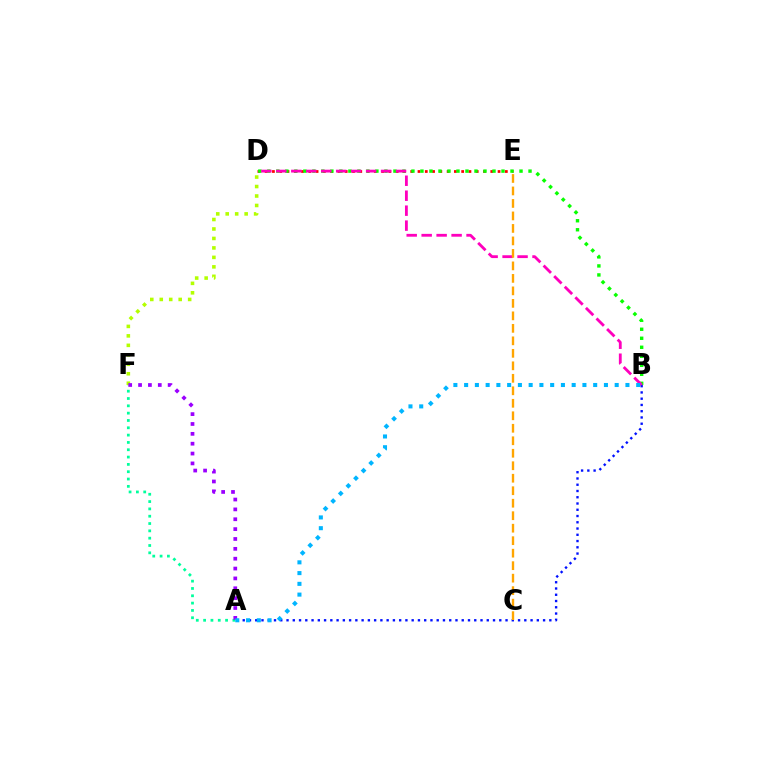{('A', 'F'): [{'color': '#00ff9d', 'line_style': 'dotted', 'thickness': 1.99}, {'color': '#9b00ff', 'line_style': 'dotted', 'thickness': 2.68}], ('D', 'F'): [{'color': '#b3ff00', 'line_style': 'dotted', 'thickness': 2.57}], ('A', 'B'): [{'color': '#0010ff', 'line_style': 'dotted', 'thickness': 1.7}, {'color': '#00b5ff', 'line_style': 'dotted', 'thickness': 2.92}], ('D', 'E'): [{'color': '#ff0000', 'line_style': 'dotted', 'thickness': 1.98}], ('B', 'D'): [{'color': '#08ff00', 'line_style': 'dotted', 'thickness': 2.45}, {'color': '#ff00bd', 'line_style': 'dashed', 'thickness': 2.03}], ('C', 'E'): [{'color': '#ffa500', 'line_style': 'dashed', 'thickness': 1.7}]}